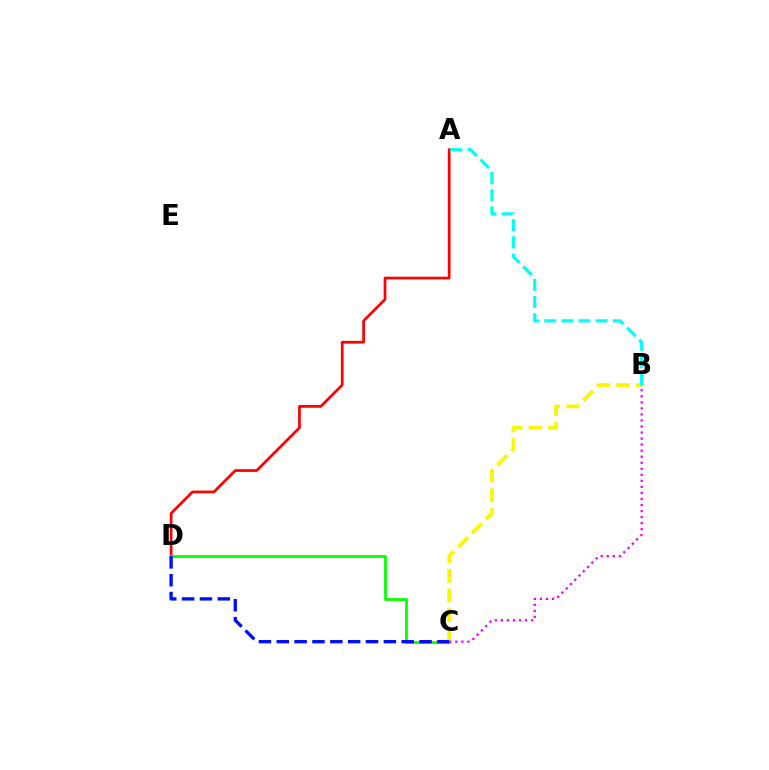{('A', 'D'): [{'color': '#ff0000', 'line_style': 'solid', 'thickness': 1.96}], ('B', 'C'): [{'color': '#fcf500', 'line_style': 'dashed', 'thickness': 2.67}, {'color': '#ee00ff', 'line_style': 'dotted', 'thickness': 1.64}], ('C', 'D'): [{'color': '#08ff00', 'line_style': 'solid', 'thickness': 2.0}, {'color': '#0010ff', 'line_style': 'dashed', 'thickness': 2.42}], ('A', 'B'): [{'color': '#00fff6', 'line_style': 'dashed', 'thickness': 2.33}]}